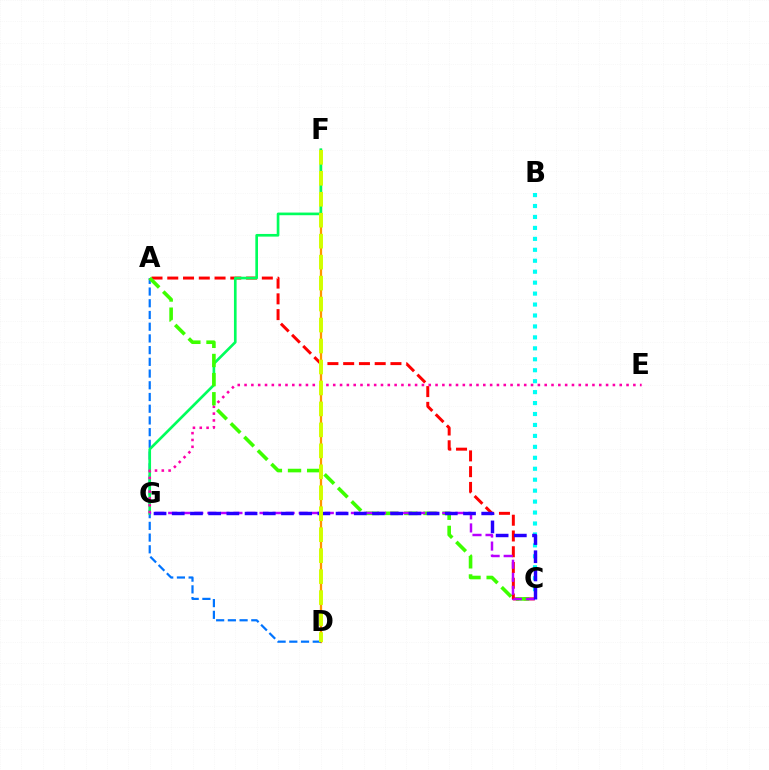{('D', 'F'): [{'color': '#ff9400', 'line_style': 'solid', 'thickness': 1.65}, {'color': '#d1ff00', 'line_style': 'dashed', 'thickness': 2.85}], ('A', 'D'): [{'color': '#0074ff', 'line_style': 'dashed', 'thickness': 1.59}], ('A', 'C'): [{'color': '#ff0000', 'line_style': 'dashed', 'thickness': 2.14}, {'color': '#3dff00', 'line_style': 'dashed', 'thickness': 2.6}], ('F', 'G'): [{'color': '#00ff5c', 'line_style': 'solid', 'thickness': 1.92}], ('B', 'C'): [{'color': '#00fff6', 'line_style': 'dotted', 'thickness': 2.97}], ('E', 'G'): [{'color': '#ff00ac', 'line_style': 'dotted', 'thickness': 1.85}], ('C', 'G'): [{'color': '#b900ff', 'line_style': 'dashed', 'thickness': 1.77}, {'color': '#2500ff', 'line_style': 'dashed', 'thickness': 2.47}]}